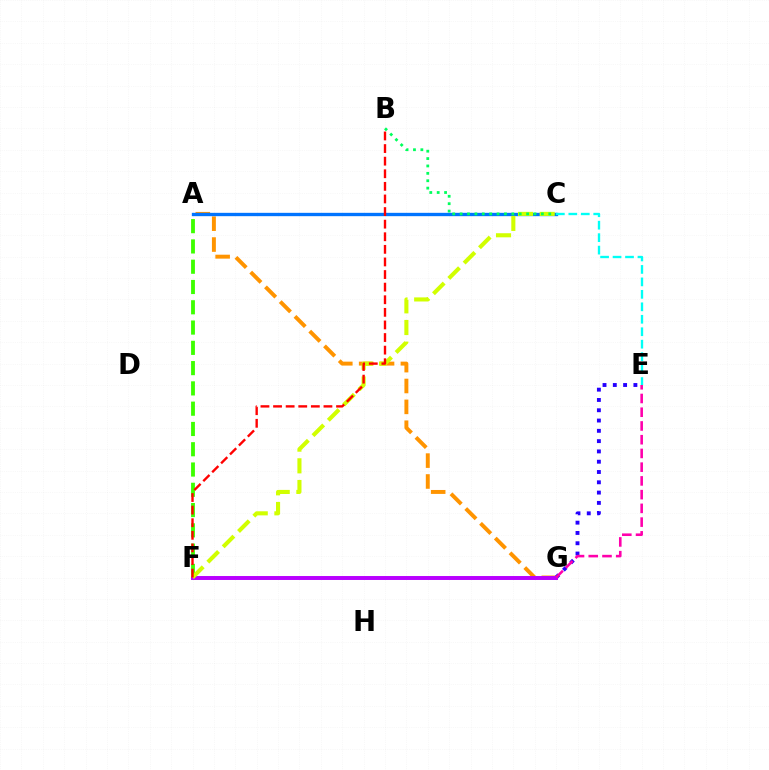{('A', 'G'): [{'color': '#ff9400', 'line_style': 'dashed', 'thickness': 2.84}], ('E', 'G'): [{'color': '#2500ff', 'line_style': 'dotted', 'thickness': 2.8}, {'color': '#ff00ac', 'line_style': 'dashed', 'thickness': 1.87}], ('A', 'F'): [{'color': '#3dff00', 'line_style': 'dashed', 'thickness': 2.76}], ('A', 'C'): [{'color': '#0074ff', 'line_style': 'solid', 'thickness': 2.41}], ('F', 'G'): [{'color': '#b900ff', 'line_style': 'solid', 'thickness': 2.84}], ('C', 'F'): [{'color': '#d1ff00', 'line_style': 'dashed', 'thickness': 2.95}], ('B', 'C'): [{'color': '#00ff5c', 'line_style': 'dotted', 'thickness': 2.01}], ('C', 'E'): [{'color': '#00fff6', 'line_style': 'dashed', 'thickness': 1.69}], ('B', 'F'): [{'color': '#ff0000', 'line_style': 'dashed', 'thickness': 1.71}]}